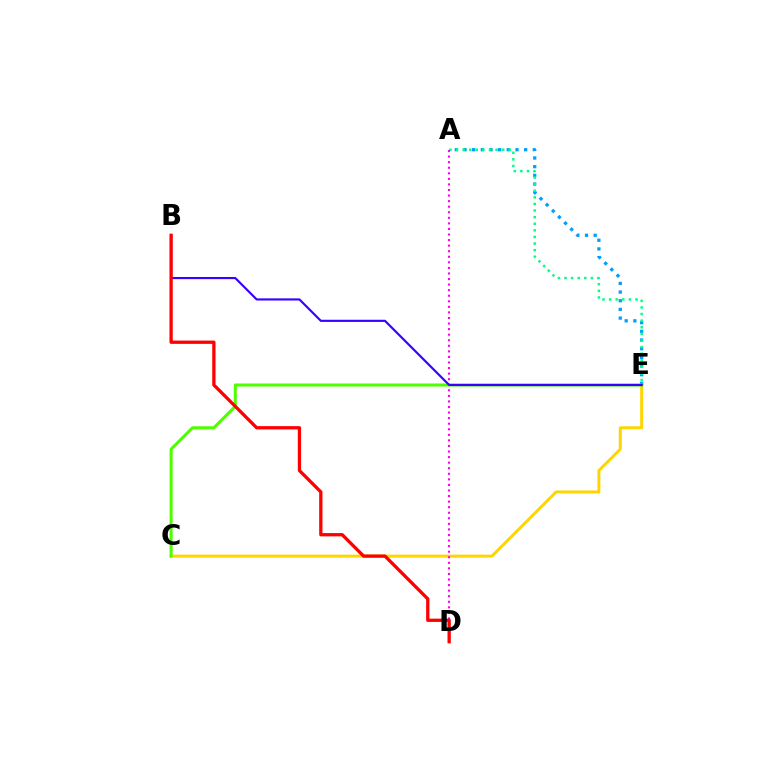{('C', 'E'): [{'color': '#ffd500', 'line_style': 'solid', 'thickness': 2.15}, {'color': '#4fff00', 'line_style': 'solid', 'thickness': 2.19}], ('A', 'E'): [{'color': '#009eff', 'line_style': 'dotted', 'thickness': 2.36}, {'color': '#00ff86', 'line_style': 'dotted', 'thickness': 1.79}], ('A', 'D'): [{'color': '#ff00ed', 'line_style': 'dotted', 'thickness': 1.51}], ('B', 'E'): [{'color': '#3700ff', 'line_style': 'solid', 'thickness': 1.55}], ('B', 'D'): [{'color': '#ff0000', 'line_style': 'solid', 'thickness': 2.37}]}